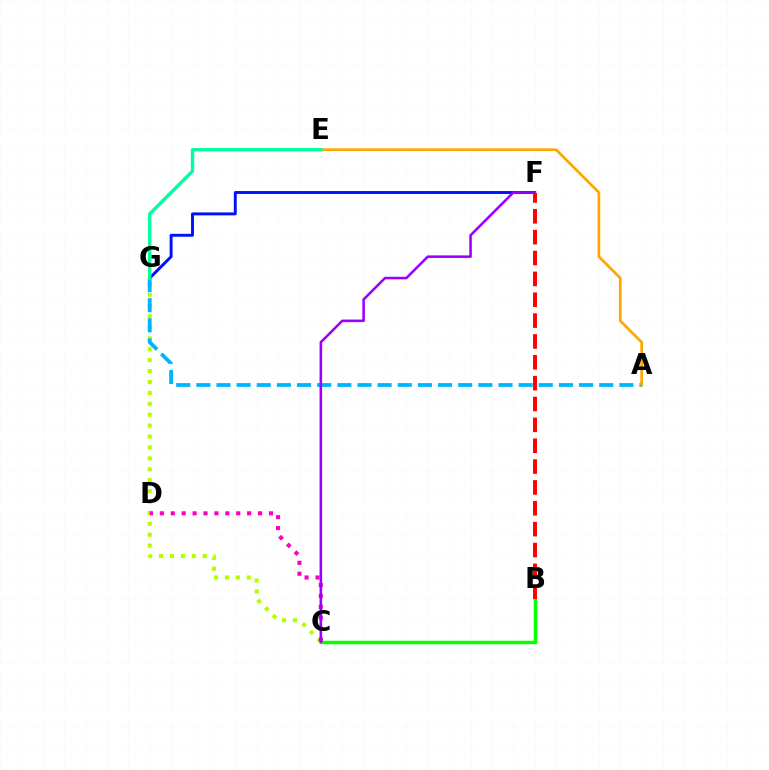{('C', 'G'): [{'color': '#b3ff00', 'line_style': 'dotted', 'thickness': 2.96}], ('B', 'C'): [{'color': '#08ff00', 'line_style': 'solid', 'thickness': 2.51}], ('F', 'G'): [{'color': '#0010ff', 'line_style': 'solid', 'thickness': 2.11}], ('A', 'G'): [{'color': '#00b5ff', 'line_style': 'dashed', 'thickness': 2.74}], ('B', 'F'): [{'color': '#ff0000', 'line_style': 'dashed', 'thickness': 2.83}], ('A', 'E'): [{'color': '#ffa500', 'line_style': 'solid', 'thickness': 1.93}], ('C', 'D'): [{'color': '#ff00bd', 'line_style': 'dotted', 'thickness': 2.96}], ('E', 'G'): [{'color': '#00ff9d', 'line_style': 'solid', 'thickness': 2.4}], ('C', 'F'): [{'color': '#9b00ff', 'line_style': 'solid', 'thickness': 1.84}]}